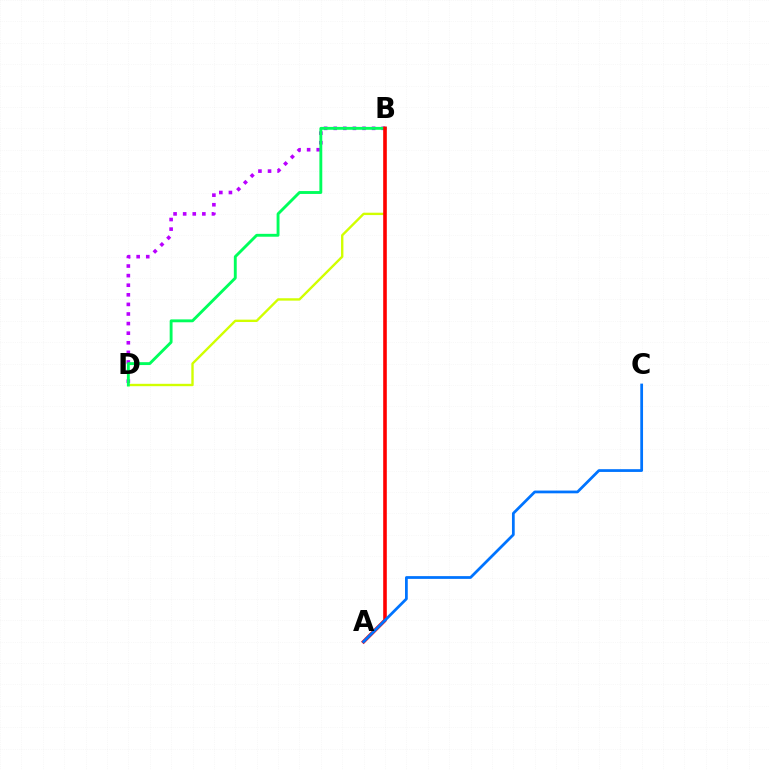{('B', 'D'): [{'color': '#d1ff00', 'line_style': 'solid', 'thickness': 1.71}, {'color': '#b900ff', 'line_style': 'dotted', 'thickness': 2.61}, {'color': '#00ff5c', 'line_style': 'solid', 'thickness': 2.07}], ('A', 'B'): [{'color': '#ff0000', 'line_style': 'solid', 'thickness': 2.59}], ('A', 'C'): [{'color': '#0074ff', 'line_style': 'solid', 'thickness': 1.98}]}